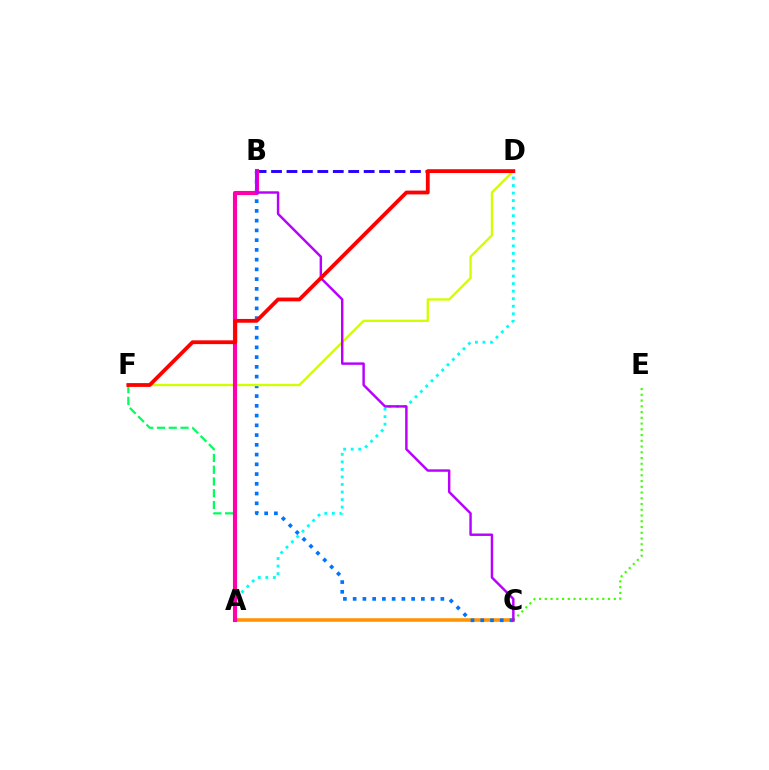{('B', 'D'): [{'color': '#2500ff', 'line_style': 'dashed', 'thickness': 2.1}], ('A', 'C'): [{'color': '#ff9400', 'line_style': 'solid', 'thickness': 2.57}], ('A', 'D'): [{'color': '#00fff6', 'line_style': 'dotted', 'thickness': 2.05}], ('C', 'E'): [{'color': '#3dff00', 'line_style': 'dotted', 'thickness': 1.56}], ('B', 'C'): [{'color': '#0074ff', 'line_style': 'dotted', 'thickness': 2.65}, {'color': '#b900ff', 'line_style': 'solid', 'thickness': 1.76}], ('D', 'F'): [{'color': '#d1ff00', 'line_style': 'solid', 'thickness': 1.7}, {'color': '#ff0000', 'line_style': 'solid', 'thickness': 2.73}], ('A', 'F'): [{'color': '#00ff5c', 'line_style': 'dashed', 'thickness': 1.6}], ('A', 'B'): [{'color': '#ff00ac', 'line_style': 'solid', 'thickness': 2.97}]}